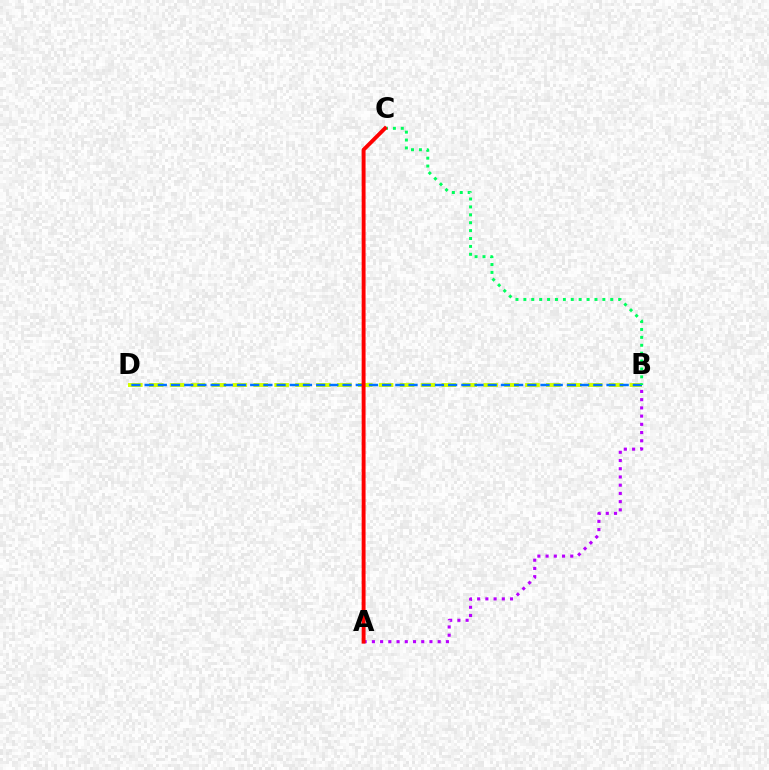{('B', 'D'): [{'color': '#d1ff00', 'line_style': 'dashed', 'thickness': 2.84}, {'color': '#0074ff', 'line_style': 'dashed', 'thickness': 1.79}], ('A', 'B'): [{'color': '#b900ff', 'line_style': 'dotted', 'thickness': 2.23}], ('B', 'C'): [{'color': '#00ff5c', 'line_style': 'dotted', 'thickness': 2.15}], ('A', 'C'): [{'color': '#ff0000', 'line_style': 'solid', 'thickness': 2.8}]}